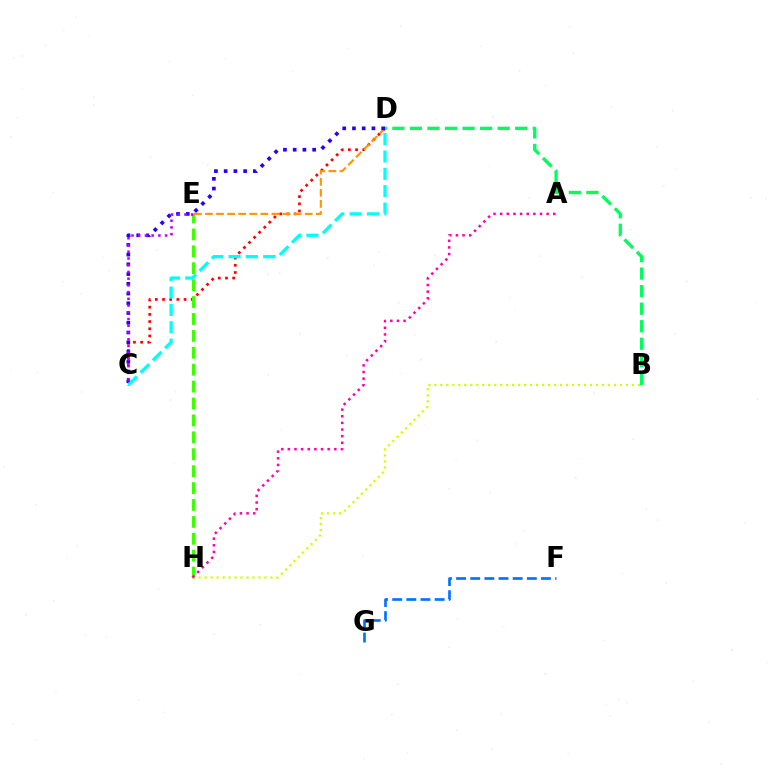{('C', 'D'): [{'color': '#ff0000', 'line_style': 'dotted', 'thickness': 1.95}, {'color': '#2500ff', 'line_style': 'dotted', 'thickness': 2.65}, {'color': '#00fff6', 'line_style': 'dashed', 'thickness': 2.36}], ('E', 'H'): [{'color': '#3dff00', 'line_style': 'dashed', 'thickness': 2.3}], ('D', 'E'): [{'color': '#ff9400', 'line_style': 'dashed', 'thickness': 1.51}], ('F', 'G'): [{'color': '#0074ff', 'line_style': 'dashed', 'thickness': 1.92}], ('B', 'H'): [{'color': '#d1ff00', 'line_style': 'dotted', 'thickness': 1.63}], ('C', 'E'): [{'color': '#b900ff', 'line_style': 'dotted', 'thickness': 1.83}], ('A', 'H'): [{'color': '#ff00ac', 'line_style': 'dotted', 'thickness': 1.8}], ('B', 'D'): [{'color': '#00ff5c', 'line_style': 'dashed', 'thickness': 2.38}]}